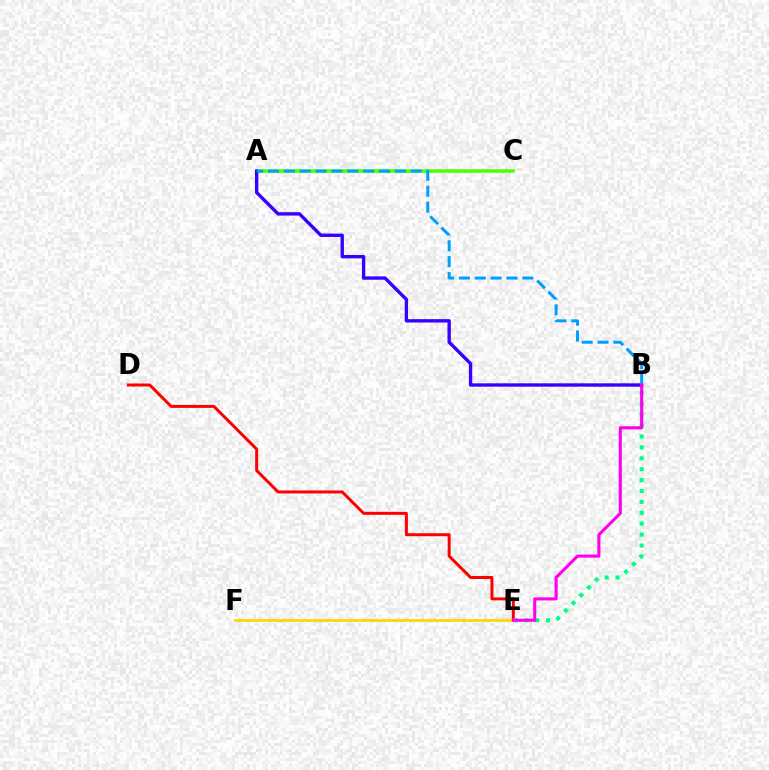{('A', 'C'): [{'color': '#4fff00', 'line_style': 'solid', 'thickness': 2.53}], ('A', 'B'): [{'color': '#3700ff', 'line_style': 'solid', 'thickness': 2.42}, {'color': '#009eff', 'line_style': 'dashed', 'thickness': 2.15}], ('D', 'E'): [{'color': '#ff0000', 'line_style': 'solid', 'thickness': 2.15}], ('B', 'E'): [{'color': '#00ff86', 'line_style': 'dotted', 'thickness': 2.96}, {'color': '#ff00ed', 'line_style': 'solid', 'thickness': 2.22}], ('E', 'F'): [{'color': '#ffd500', 'line_style': 'solid', 'thickness': 1.94}]}